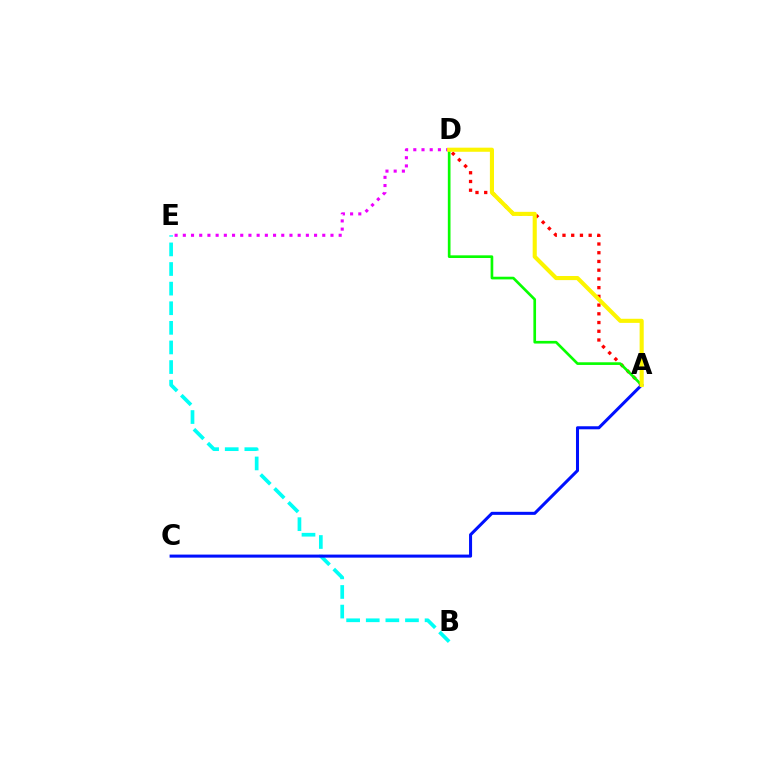{('B', 'E'): [{'color': '#00fff6', 'line_style': 'dashed', 'thickness': 2.66}], ('A', 'C'): [{'color': '#0010ff', 'line_style': 'solid', 'thickness': 2.19}], ('D', 'E'): [{'color': '#ee00ff', 'line_style': 'dotted', 'thickness': 2.23}], ('A', 'D'): [{'color': '#ff0000', 'line_style': 'dotted', 'thickness': 2.37}, {'color': '#08ff00', 'line_style': 'solid', 'thickness': 1.92}, {'color': '#fcf500', 'line_style': 'solid', 'thickness': 2.95}]}